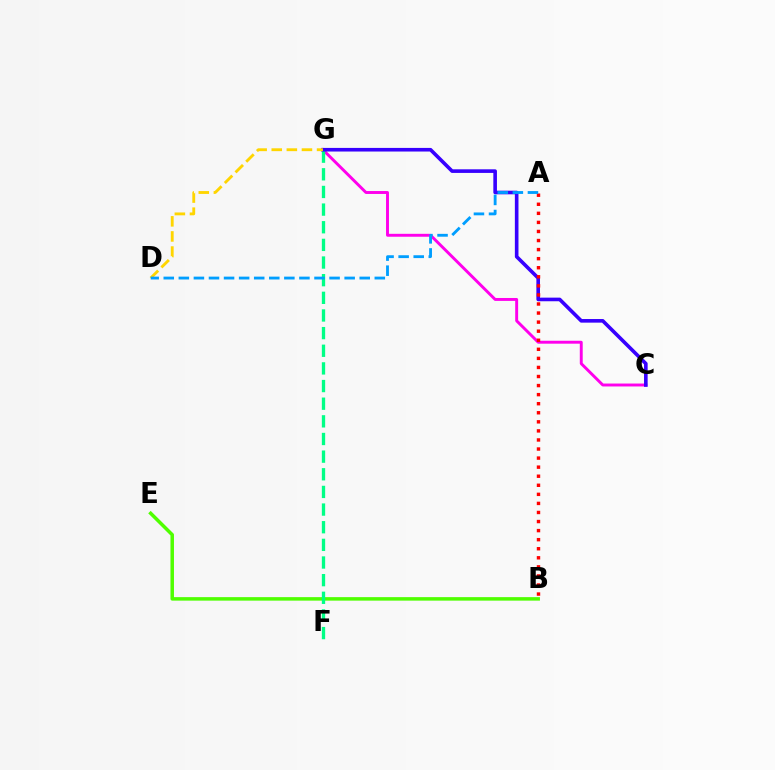{('B', 'E'): [{'color': '#4fff00', 'line_style': 'solid', 'thickness': 2.52}], ('C', 'G'): [{'color': '#ff00ed', 'line_style': 'solid', 'thickness': 2.1}, {'color': '#3700ff', 'line_style': 'solid', 'thickness': 2.6}], ('F', 'G'): [{'color': '#00ff86', 'line_style': 'dashed', 'thickness': 2.4}], ('D', 'G'): [{'color': '#ffd500', 'line_style': 'dashed', 'thickness': 2.05}], ('A', 'B'): [{'color': '#ff0000', 'line_style': 'dotted', 'thickness': 2.46}], ('A', 'D'): [{'color': '#009eff', 'line_style': 'dashed', 'thickness': 2.05}]}